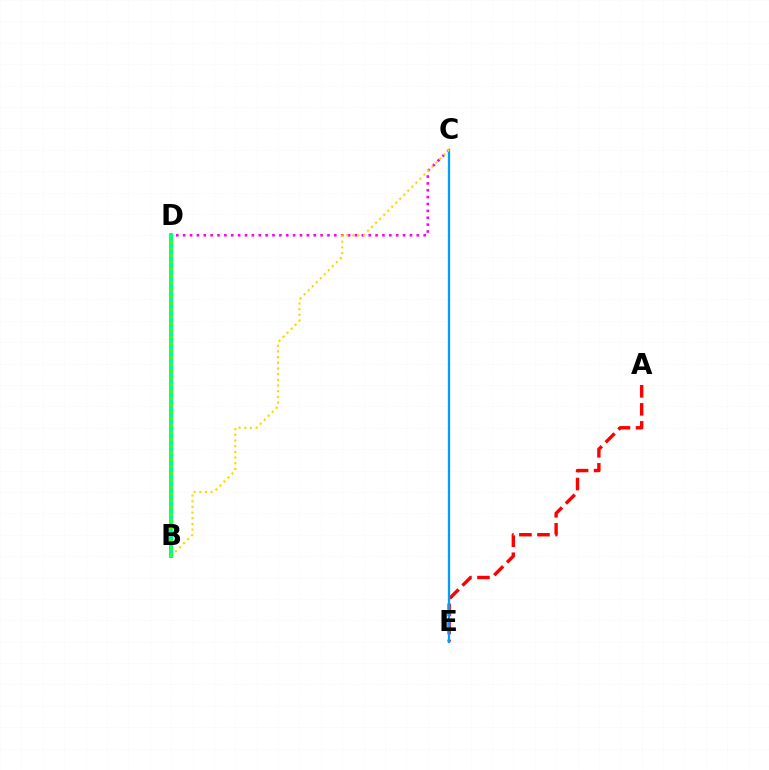{('C', 'D'): [{'color': '#ff00ed', 'line_style': 'dotted', 'thickness': 1.87}], ('A', 'E'): [{'color': '#ff0000', 'line_style': 'dashed', 'thickness': 2.45}], ('C', 'E'): [{'color': '#009eff', 'line_style': 'solid', 'thickness': 1.65}], ('B', 'D'): [{'color': '#3700ff', 'line_style': 'solid', 'thickness': 2.12}, {'color': '#00ff86', 'line_style': 'solid', 'thickness': 2.88}, {'color': '#4fff00', 'line_style': 'dotted', 'thickness': 1.85}], ('B', 'C'): [{'color': '#ffd500', 'line_style': 'dotted', 'thickness': 1.54}]}